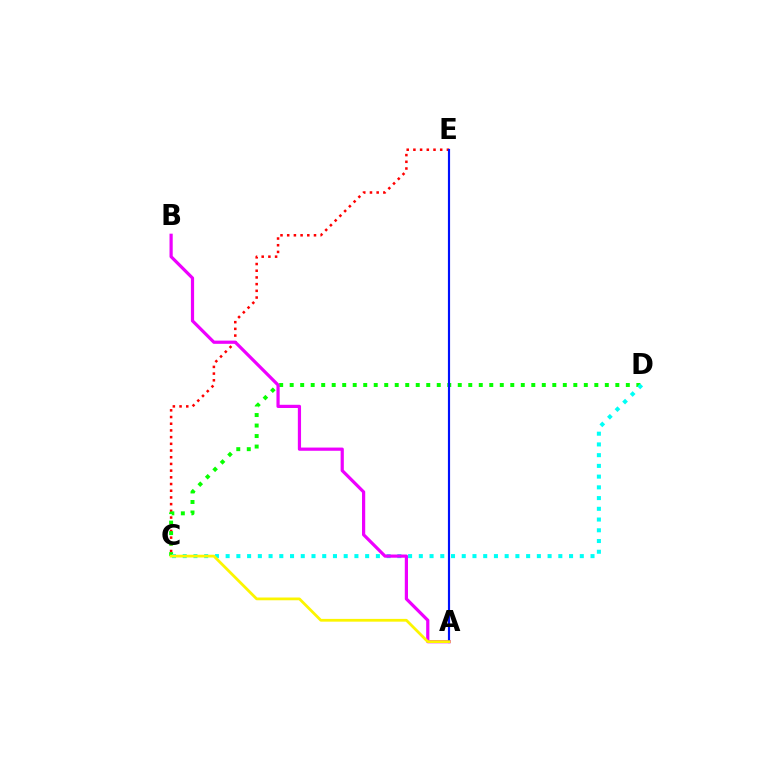{('C', 'E'): [{'color': '#ff0000', 'line_style': 'dotted', 'thickness': 1.82}], ('C', 'D'): [{'color': '#08ff00', 'line_style': 'dotted', 'thickness': 2.85}, {'color': '#00fff6', 'line_style': 'dotted', 'thickness': 2.92}], ('A', 'B'): [{'color': '#ee00ff', 'line_style': 'solid', 'thickness': 2.31}], ('A', 'E'): [{'color': '#0010ff', 'line_style': 'solid', 'thickness': 1.56}], ('A', 'C'): [{'color': '#fcf500', 'line_style': 'solid', 'thickness': 1.99}]}